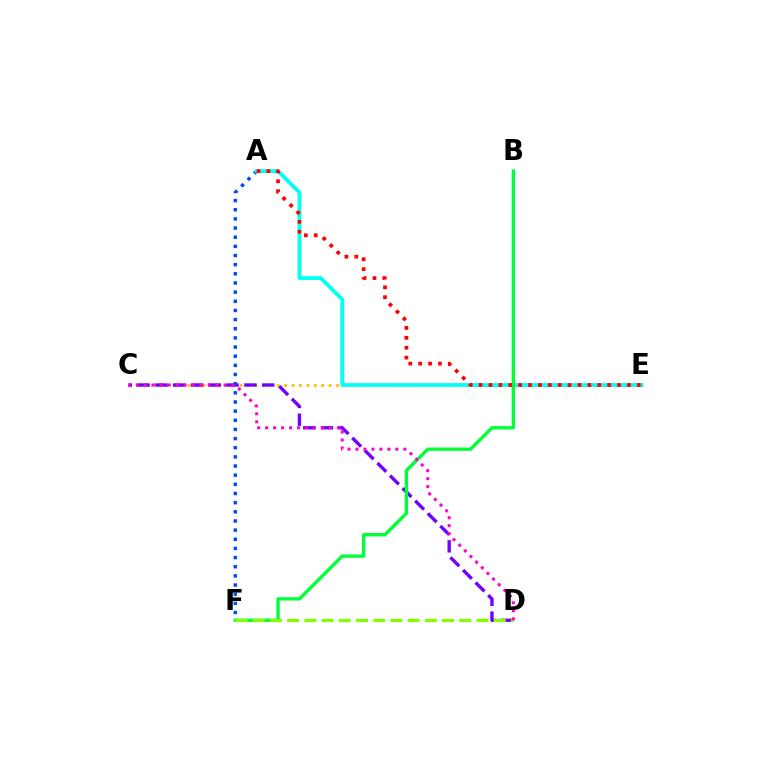{('C', 'E'): [{'color': '#ffbd00', 'line_style': 'dotted', 'thickness': 2.01}], ('C', 'D'): [{'color': '#7200ff', 'line_style': 'dashed', 'thickness': 2.42}, {'color': '#ff00cf', 'line_style': 'dotted', 'thickness': 2.17}], ('A', 'F'): [{'color': '#004bff', 'line_style': 'dotted', 'thickness': 2.49}], ('A', 'E'): [{'color': '#00fff6', 'line_style': 'solid', 'thickness': 2.71}, {'color': '#ff0000', 'line_style': 'dotted', 'thickness': 2.69}], ('B', 'F'): [{'color': '#00ff39', 'line_style': 'solid', 'thickness': 2.41}], ('D', 'F'): [{'color': '#84ff00', 'line_style': 'dashed', 'thickness': 2.34}]}